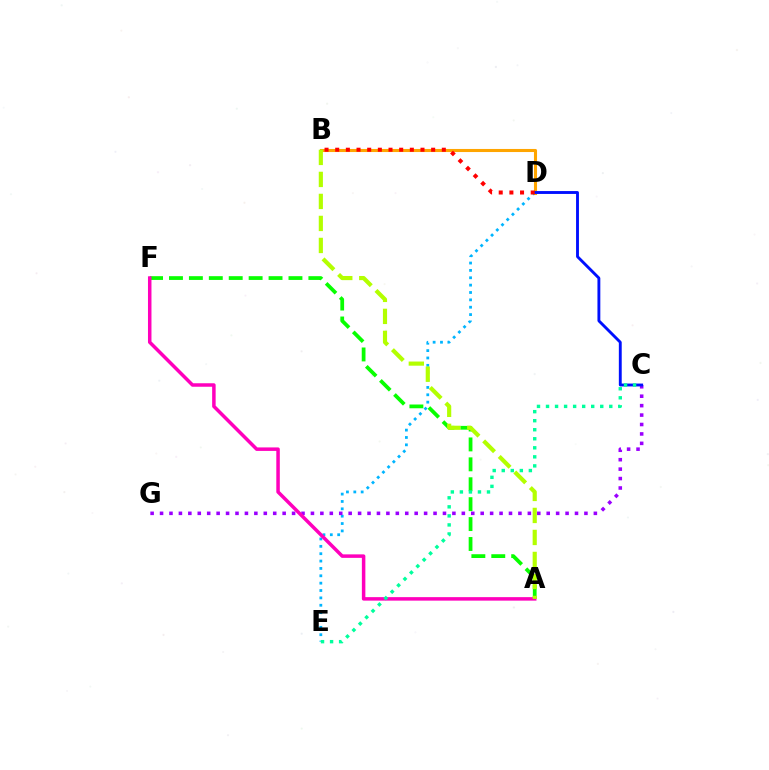{('A', 'F'): [{'color': '#08ff00', 'line_style': 'dashed', 'thickness': 2.71}, {'color': '#ff00bd', 'line_style': 'solid', 'thickness': 2.52}], ('D', 'E'): [{'color': '#00b5ff', 'line_style': 'dotted', 'thickness': 2.0}], ('B', 'D'): [{'color': '#ffa500', 'line_style': 'solid', 'thickness': 2.21}, {'color': '#ff0000', 'line_style': 'dotted', 'thickness': 2.9}], ('C', 'G'): [{'color': '#9b00ff', 'line_style': 'dotted', 'thickness': 2.56}], ('C', 'D'): [{'color': '#0010ff', 'line_style': 'solid', 'thickness': 2.07}], ('C', 'E'): [{'color': '#00ff9d', 'line_style': 'dotted', 'thickness': 2.46}], ('A', 'B'): [{'color': '#b3ff00', 'line_style': 'dashed', 'thickness': 2.99}]}